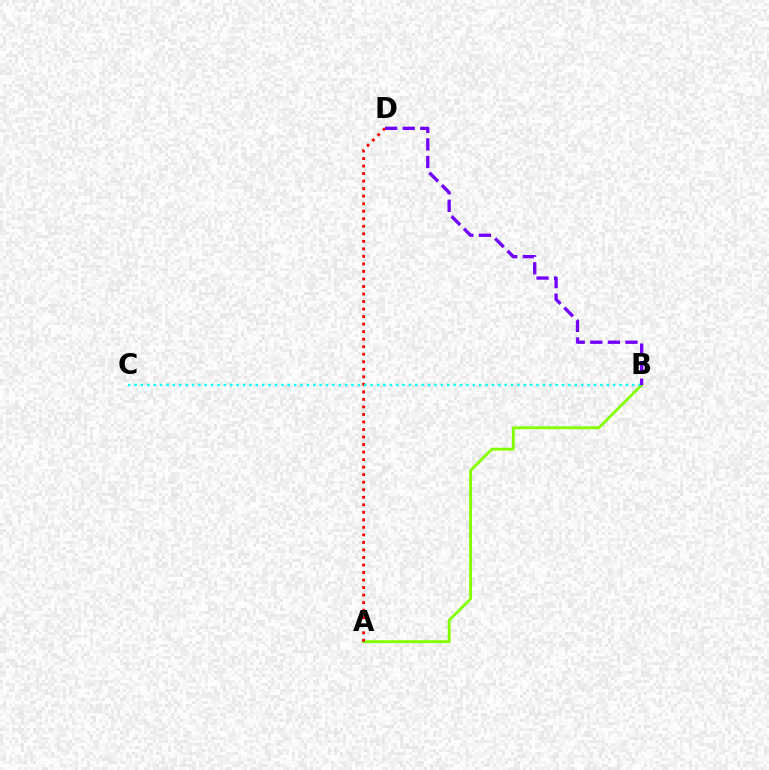{('A', 'B'): [{'color': '#84ff00', 'line_style': 'solid', 'thickness': 2.04}], ('A', 'D'): [{'color': '#ff0000', 'line_style': 'dotted', 'thickness': 2.05}], ('B', 'C'): [{'color': '#00fff6', 'line_style': 'dotted', 'thickness': 1.73}], ('B', 'D'): [{'color': '#7200ff', 'line_style': 'dashed', 'thickness': 2.39}]}